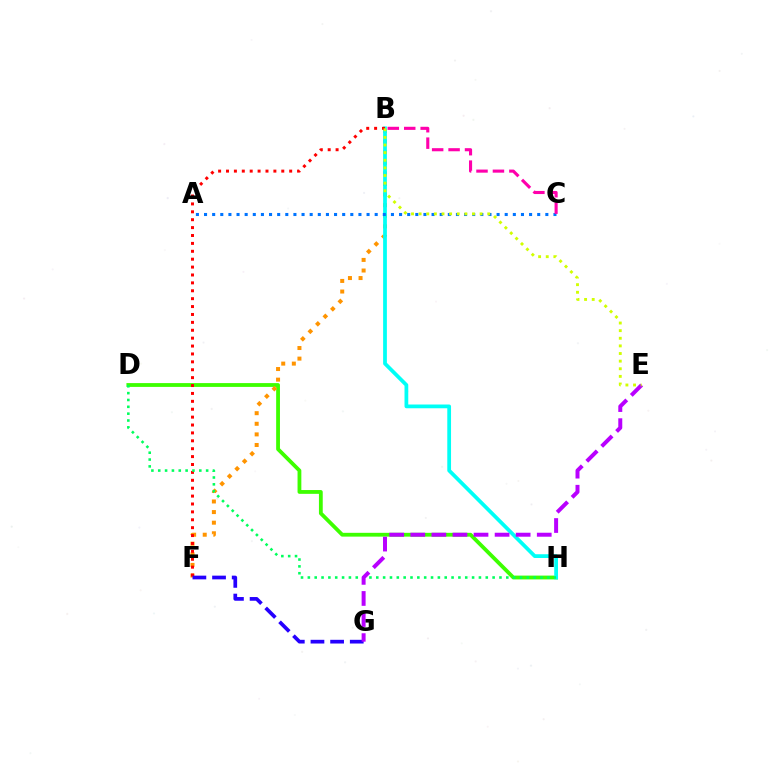{('D', 'H'): [{'color': '#3dff00', 'line_style': 'solid', 'thickness': 2.74}, {'color': '#00ff5c', 'line_style': 'dotted', 'thickness': 1.86}], ('B', 'F'): [{'color': '#ff9400', 'line_style': 'dotted', 'thickness': 2.88}, {'color': '#ff0000', 'line_style': 'dotted', 'thickness': 2.15}], ('B', 'H'): [{'color': '#00fff6', 'line_style': 'solid', 'thickness': 2.7}], ('A', 'C'): [{'color': '#0074ff', 'line_style': 'dotted', 'thickness': 2.21}], ('F', 'G'): [{'color': '#2500ff', 'line_style': 'dashed', 'thickness': 2.67}], ('B', 'C'): [{'color': '#ff00ac', 'line_style': 'dashed', 'thickness': 2.23}], ('E', 'G'): [{'color': '#b900ff', 'line_style': 'dashed', 'thickness': 2.86}], ('B', 'E'): [{'color': '#d1ff00', 'line_style': 'dotted', 'thickness': 2.07}]}